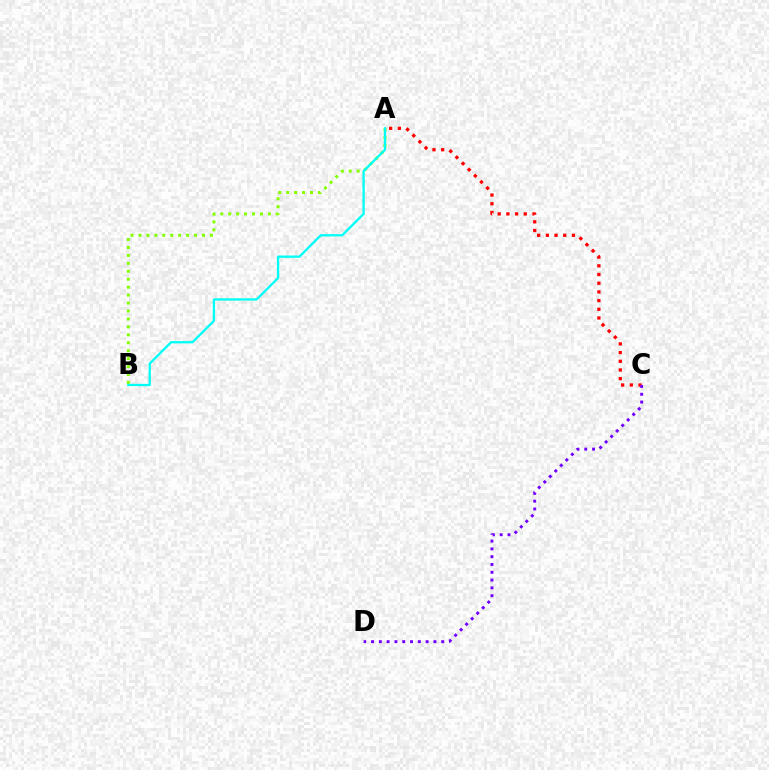{('A', 'B'): [{'color': '#84ff00', 'line_style': 'dotted', 'thickness': 2.16}, {'color': '#00fff6', 'line_style': 'solid', 'thickness': 1.66}], ('A', 'C'): [{'color': '#ff0000', 'line_style': 'dotted', 'thickness': 2.36}], ('C', 'D'): [{'color': '#7200ff', 'line_style': 'dotted', 'thickness': 2.12}]}